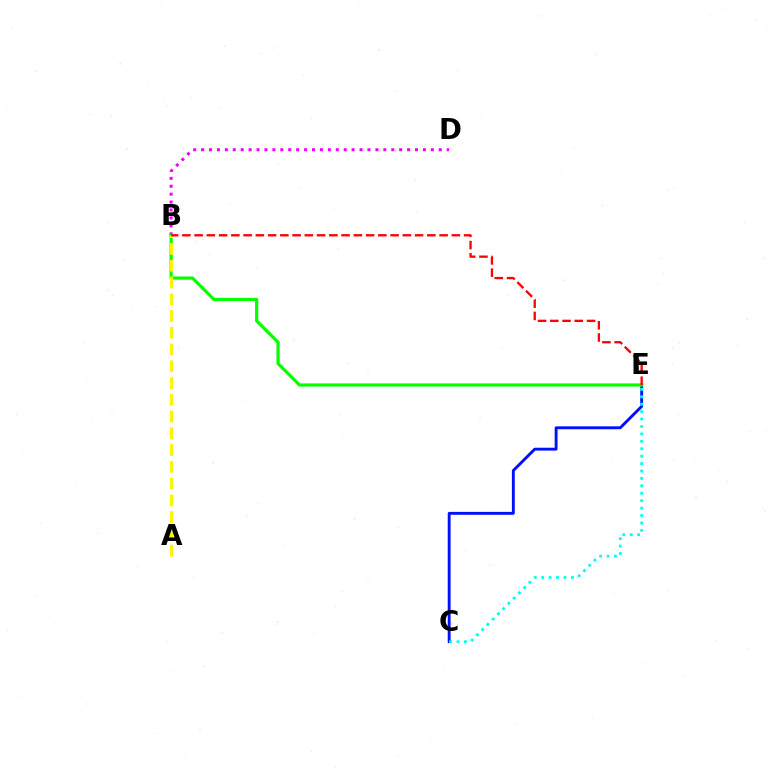{('C', 'E'): [{'color': '#0010ff', 'line_style': 'solid', 'thickness': 2.07}, {'color': '#00fff6', 'line_style': 'dotted', 'thickness': 2.02}], ('B', 'D'): [{'color': '#ee00ff', 'line_style': 'dotted', 'thickness': 2.15}], ('B', 'E'): [{'color': '#08ff00', 'line_style': 'solid', 'thickness': 2.3}, {'color': '#ff0000', 'line_style': 'dashed', 'thickness': 1.66}], ('A', 'B'): [{'color': '#fcf500', 'line_style': 'dashed', 'thickness': 2.28}]}